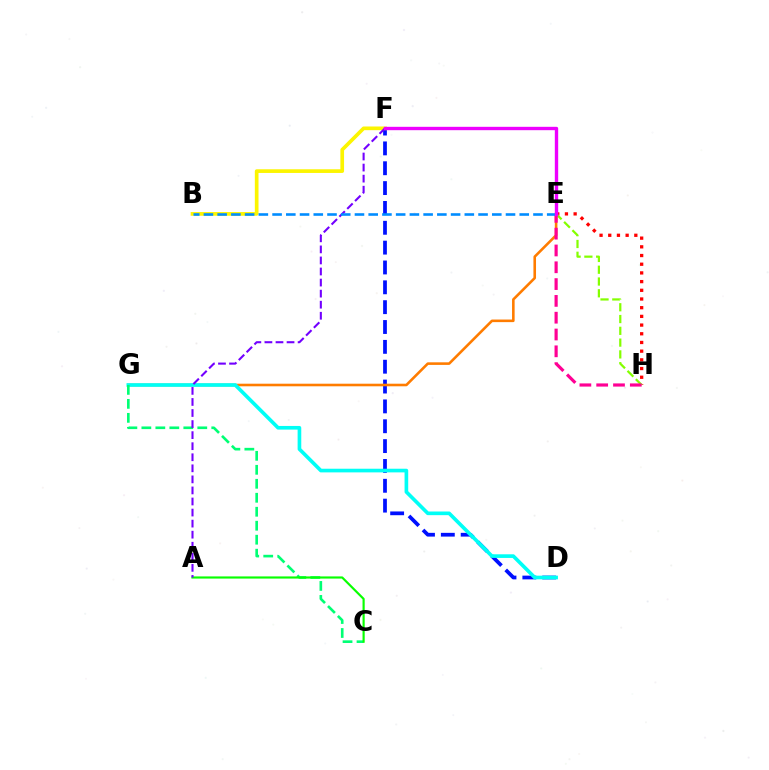{('D', 'F'): [{'color': '#0010ff', 'line_style': 'dashed', 'thickness': 2.7}], ('E', 'G'): [{'color': '#ff7c00', 'line_style': 'solid', 'thickness': 1.87}], ('E', 'H'): [{'color': '#ff0000', 'line_style': 'dotted', 'thickness': 2.36}, {'color': '#84ff00', 'line_style': 'dashed', 'thickness': 1.6}, {'color': '#ff0094', 'line_style': 'dashed', 'thickness': 2.28}], ('D', 'G'): [{'color': '#00fff6', 'line_style': 'solid', 'thickness': 2.63}], ('B', 'F'): [{'color': '#fcf500', 'line_style': 'solid', 'thickness': 2.65}], ('C', 'G'): [{'color': '#00ff74', 'line_style': 'dashed', 'thickness': 1.9}], ('A', 'C'): [{'color': '#08ff00', 'line_style': 'solid', 'thickness': 1.56}], ('A', 'F'): [{'color': '#7200ff', 'line_style': 'dashed', 'thickness': 1.5}], ('B', 'E'): [{'color': '#008cff', 'line_style': 'dashed', 'thickness': 1.87}], ('E', 'F'): [{'color': '#ee00ff', 'line_style': 'solid', 'thickness': 2.43}]}